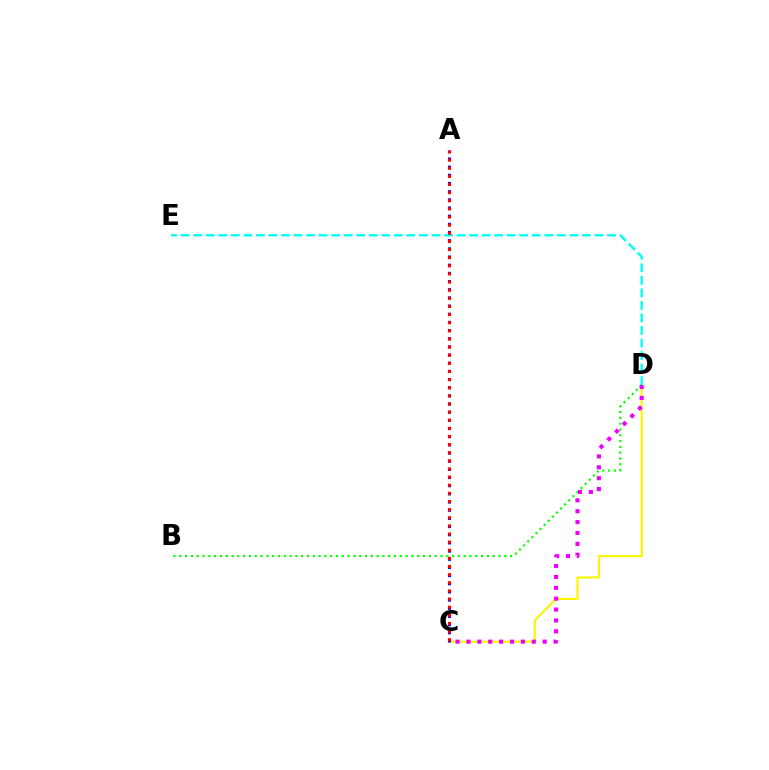{('C', 'D'): [{'color': '#fcf500', 'line_style': 'solid', 'thickness': 1.53}, {'color': '#ee00ff', 'line_style': 'dotted', 'thickness': 2.96}], ('D', 'E'): [{'color': '#00fff6', 'line_style': 'dashed', 'thickness': 1.7}], ('B', 'D'): [{'color': '#08ff00', 'line_style': 'dotted', 'thickness': 1.58}], ('A', 'C'): [{'color': '#0010ff', 'line_style': 'dotted', 'thickness': 2.22}, {'color': '#ff0000', 'line_style': 'dotted', 'thickness': 2.21}]}